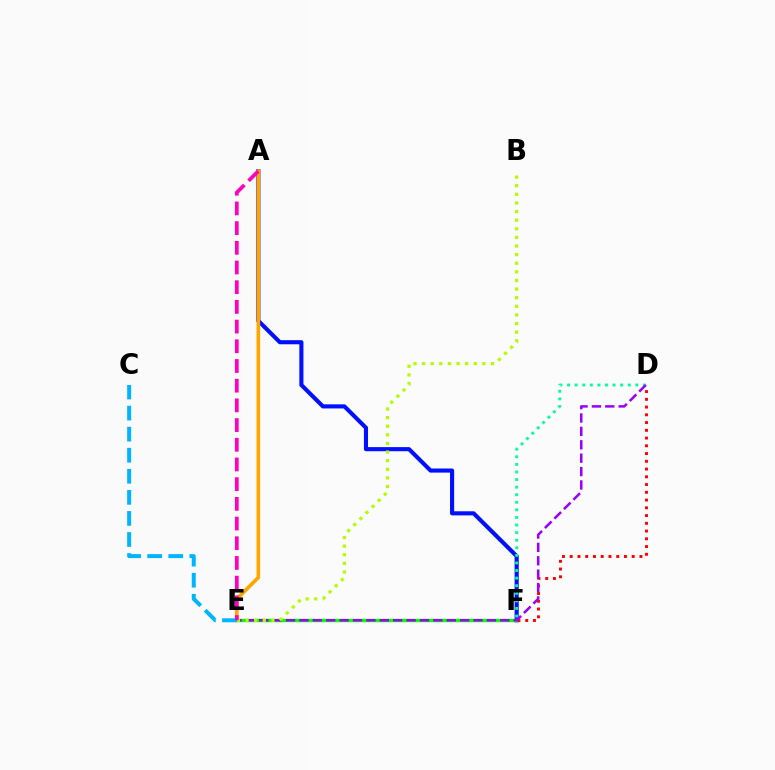{('A', 'F'): [{'color': '#0010ff', 'line_style': 'solid', 'thickness': 2.96}], ('A', 'E'): [{'color': '#ffa500', 'line_style': 'solid', 'thickness': 2.63}, {'color': '#ff00bd', 'line_style': 'dashed', 'thickness': 2.68}], ('E', 'F'): [{'color': '#08ff00', 'line_style': 'solid', 'thickness': 2.45}], ('D', 'F'): [{'color': '#ff0000', 'line_style': 'dotted', 'thickness': 2.11}, {'color': '#00ff9d', 'line_style': 'dotted', 'thickness': 2.06}], ('C', 'E'): [{'color': '#00b5ff', 'line_style': 'dashed', 'thickness': 2.86}], ('D', 'E'): [{'color': '#9b00ff', 'line_style': 'dashed', 'thickness': 1.82}], ('B', 'E'): [{'color': '#b3ff00', 'line_style': 'dotted', 'thickness': 2.34}]}